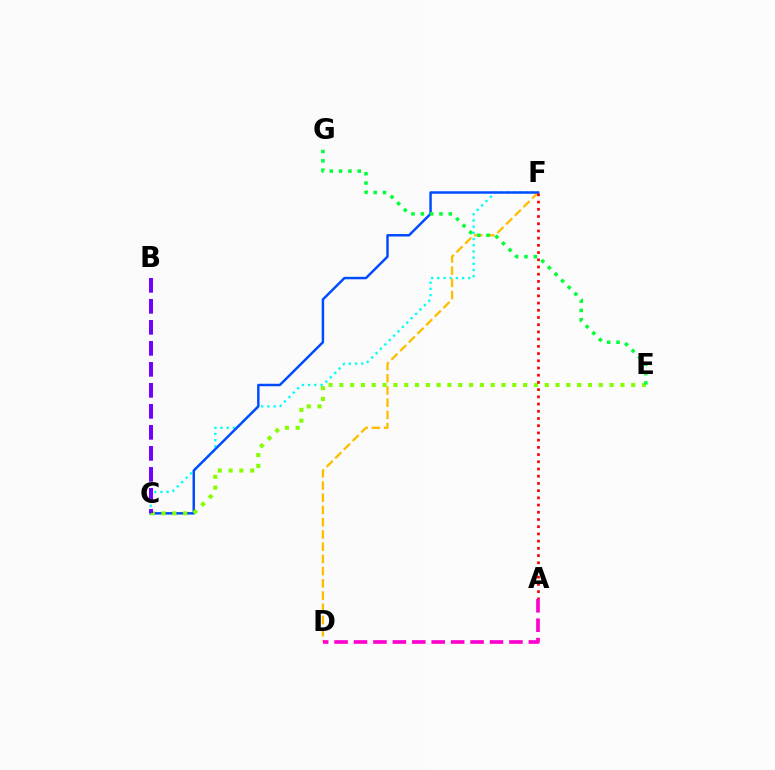{('C', 'F'): [{'color': '#00fff6', 'line_style': 'dotted', 'thickness': 1.68}, {'color': '#004bff', 'line_style': 'solid', 'thickness': 1.78}], ('D', 'F'): [{'color': '#ffbd00', 'line_style': 'dashed', 'thickness': 1.66}], ('C', 'E'): [{'color': '#84ff00', 'line_style': 'dotted', 'thickness': 2.94}], ('E', 'G'): [{'color': '#00ff39', 'line_style': 'dotted', 'thickness': 2.53}], ('B', 'C'): [{'color': '#7200ff', 'line_style': 'dashed', 'thickness': 2.85}], ('A', 'F'): [{'color': '#ff0000', 'line_style': 'dotted', 'thickness': 1.96}], ('A', 'D'): [{'color': '#ff00cf', 'line_style': 'dashed', 'thickness': 2.64}]}